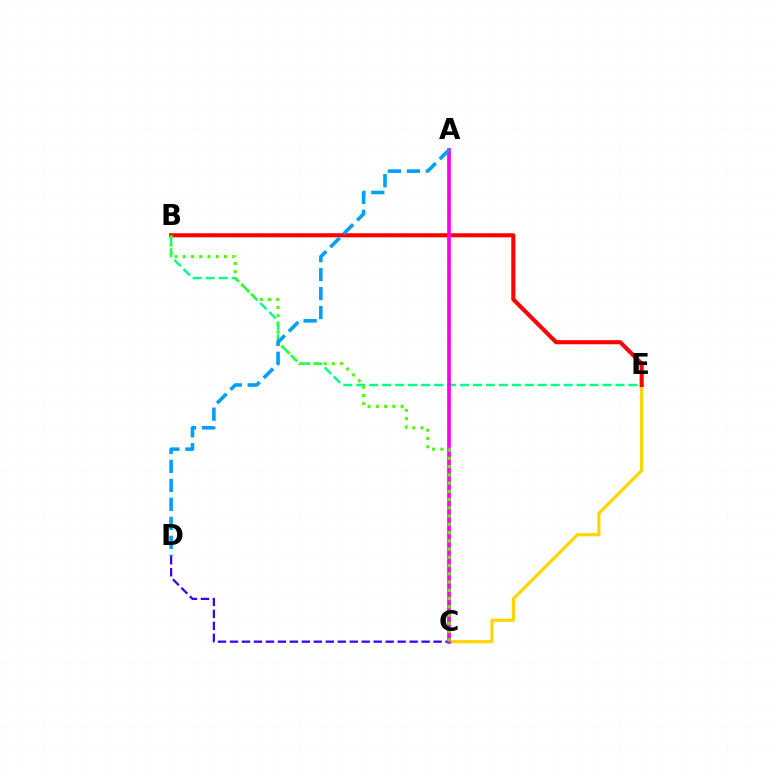{('B', 'E'): [{'color': '#00ff86', 'line_style': 'dashed', 'thickness': 1.76}, {'color': '#ff0000', 'line_style': 'solid', 'thickness': 2.94}], ('C', 'E'): [{'color': '#ffd500', 'line_style': 'solid', 'thickness': 2.3}], ('C', 'D'): [{'color': '#3700ff', 'line_style': 'dashed', 'thickness': 1.63}], ('A', 'C'): [{'color': '#ff00ed', 'line_style': 'solid', 'thickness': 2.66}], ('B', 'C'): [{'color': '#4fff00', 'line_style': 'dotted', 'thickness': 2.24}], ('A', 'D'): [{'color': '#009eff', 'line_style': 'dashed', 'thickness': 2.58}]}